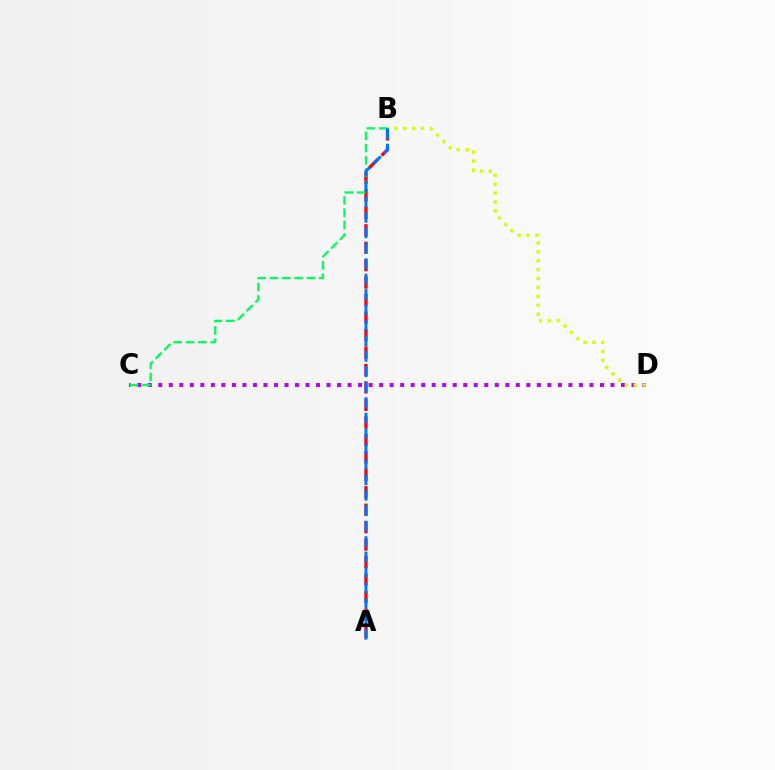{('A', 'B'): [{'color': '#ff0000', 'line_style': 'dashed', 'thickness': 2.37}, {'color': '#0074ff', 'line_style': 'dashed', 'thickness': 2.1}], ('C', 'D'): [{'color': '#b900ff', 'line_style': 'dotted', 'thickness': 2.86}], ('B', 'C'): [{'color': '#00ff5c', 'line_style': 'dashed', 'thickness': 1.67}], ('B', 'D'): [{'color': '#d1ff00', 'line_style': 'dotted', 'thickness': 2.42}]}